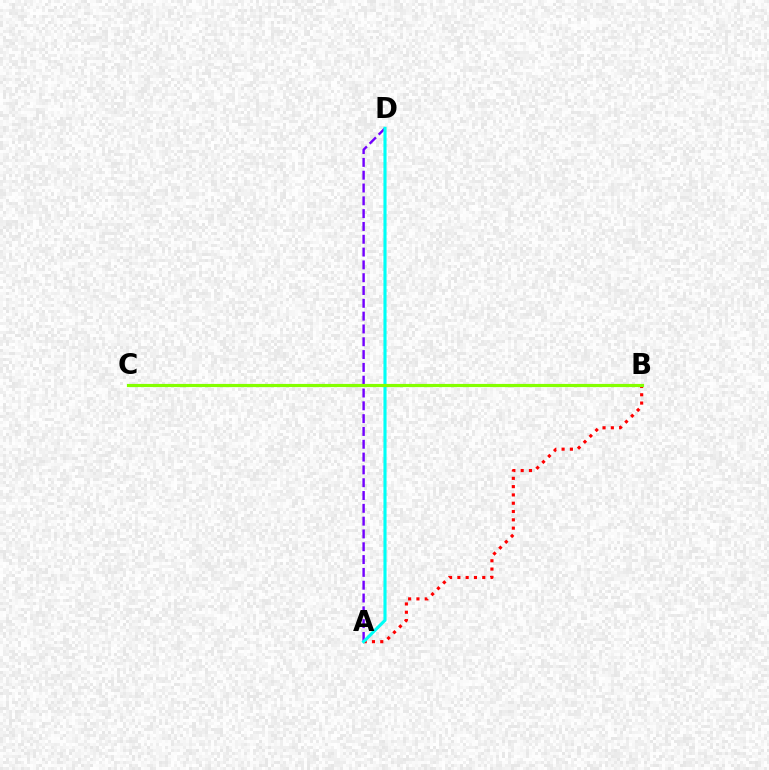{('A', 'B'): [{'color': '#ff0000', 'line_style': 'dotted', 'thickness': 2.26}], ('A', 'D'): [{'color': '#7200ff', 'line_style': 'dashed', 'thickness': 1.74}, {'color': '#00fff6', 'line_style': 'solid', 'thickness': 2.24}], ('B', 'C'): [{'color': '#84ff00', 'line_style': 'solid', 'thickness': 2.28}]}